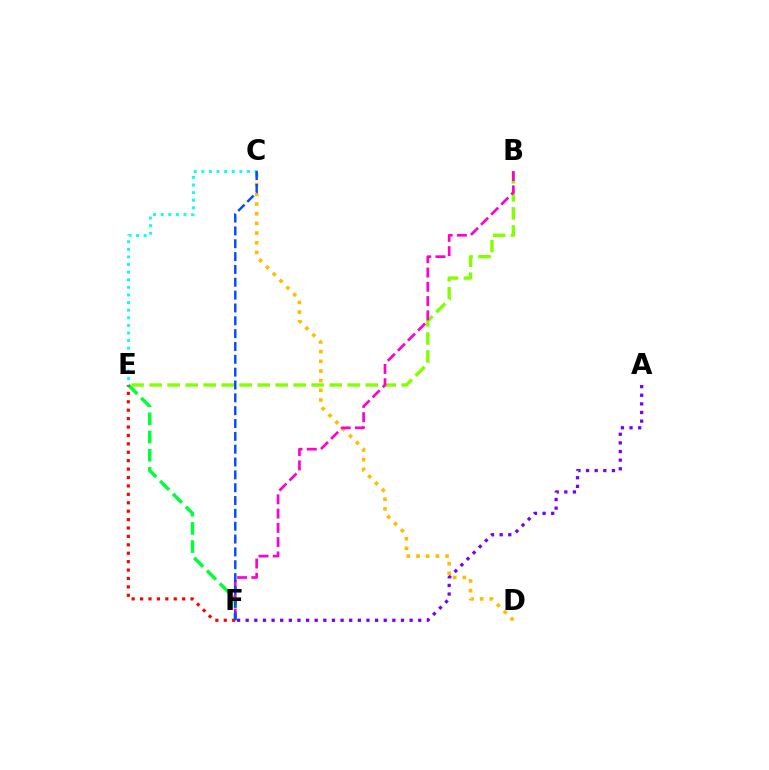{('A', 'F'): [{'color': '#7200ff', 'line_style': 'dotted', 'thickness': 2.34}], ('E', 'F'): [{'color': '#00ff39', 'line_style': 'dashed', 'thickness': 2.47}, {'color': '#ff0000', 'line_style': 'dotted', 'thickness': 2.29}], ('C', 'D'): [{'color': '#ffbd00', 'line_style': 'dotted', 'thickness': 2.63}], ('B', 'E'): [{'color': '#84ff00', 'line_style': 'dashed', 'thickness': 2.45}], ('B', 'F'): [{'color': '#ff00cf', 'line_style': 'dashed', 'thickness': 1.94}], ('C', 'E'): [{'color': '#00fff6', 'line_style': 'dotted', 'thickness': 2.07}], ('C', 'F'): [{'color': '#004bff', 'line_style': 'dashed', 'thickness': 1.74}]}